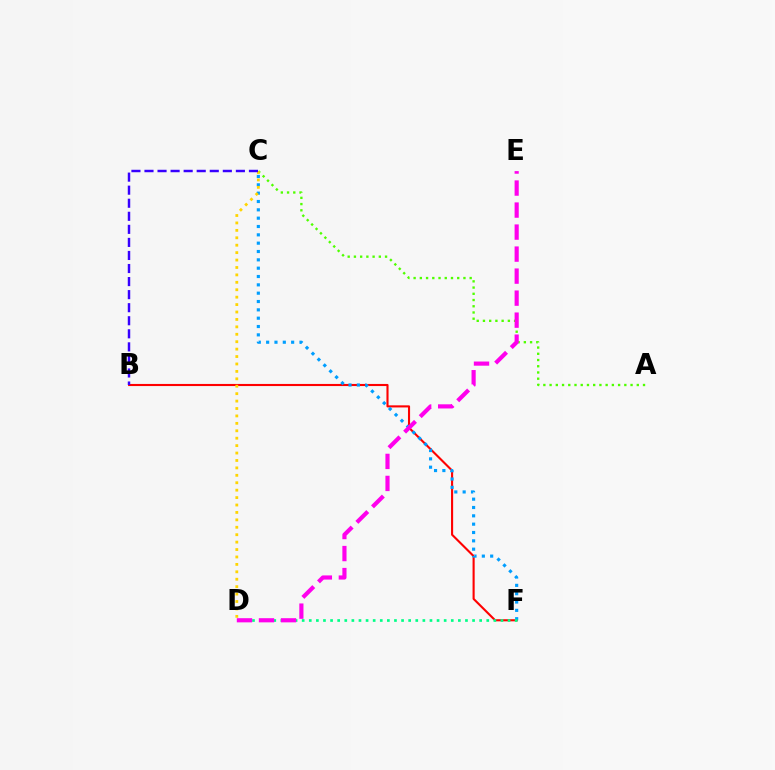{('B', 'F'): [{'color': '#ff0000', 'line_style': 'solid', 'thickness': 1.52}], ('A', 'C'): [{'color': '#4fff00', 'line_style': 'dotted', 'thickness': 1.69}], ('C', 'F'): [{'color': '#009eff', 'line_style': 'dotted', 'thickness': 2.26}], ('D', 'F'): [{'color': '#00ff86', 'line_style': 'dotted', 'thickness': 1.93}], ('C', 'D'): [{'color': '#ffd500', 'line_style': 'dotted', 'thickness': 2.02}], ('D', 'E'): [{'color': '#ff00ed', 'line_style': 'dashed', 'thickness': 2.99}], ('B', 'C'): [{'color': '#3700ff', 'line_style': 'dashed', 'thickness': 1.77}]}